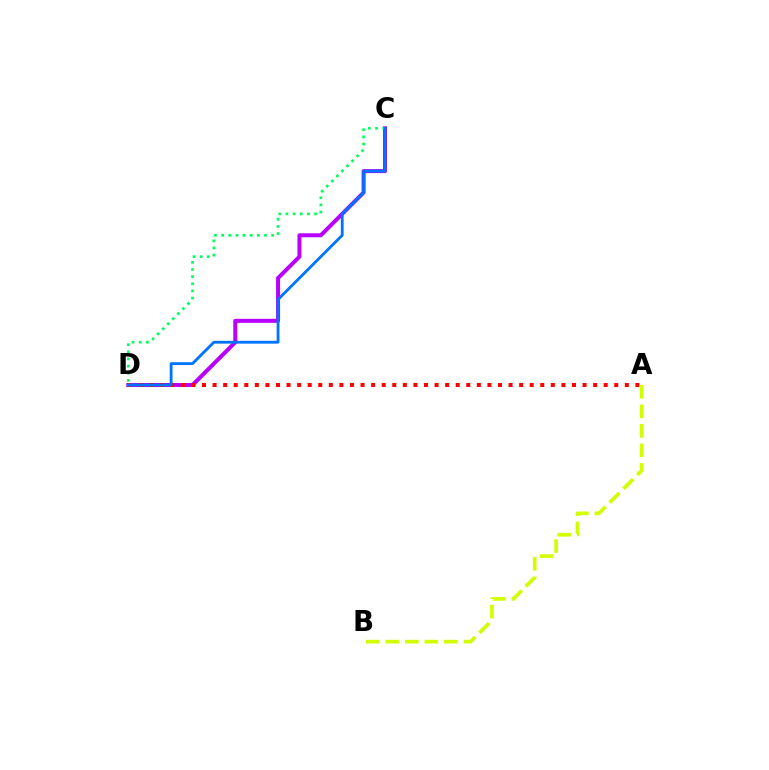{('C', 'D'): [{'color': '#b900ff', 'line_style': 'solid', 'thickness': 2.89}, {'color': '#00ff5c', 'line_style': 'dotted', 'thickness': 1.94}, {'color': '#0074ff', 'line_style': 'solid', 'thickness': 2.03}], ('A', 'D'): [{'color': '#ff0000', 'line_style': 'dotted', 'thickness': 2.87}], ('A', 'B'): [{'color': '#d1ff00', 'line_style': 'dashed', 'thickness': 2.65}]}